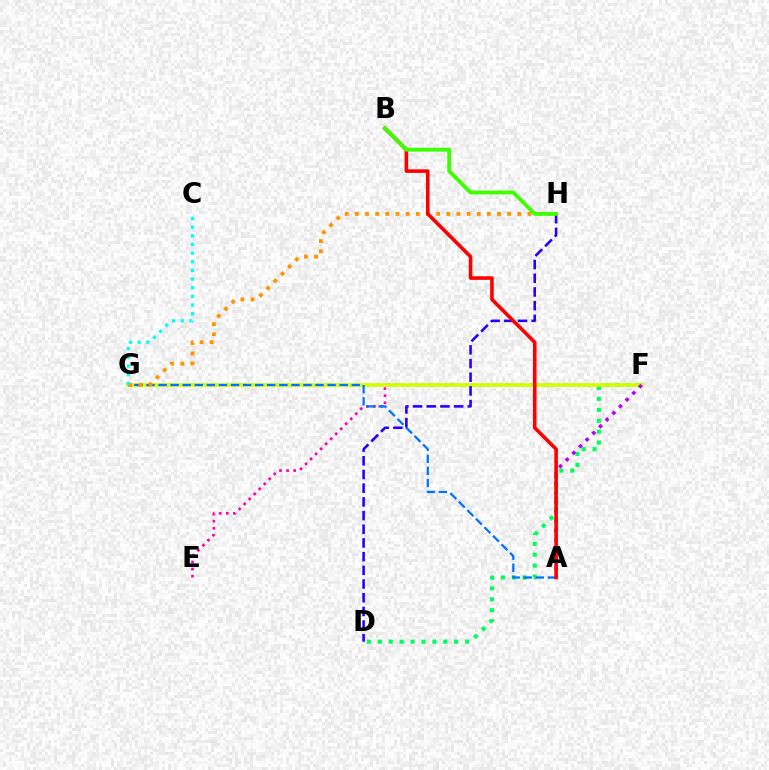{('E', 'F'): [{'color': '#ff00ac', 'line_style': 'dotted', 'thickness': 1.93}], ('D', 'F'): [{'color': '#00ff5c', 'line_style': 'dotted', 'thickness': 2.97}], ('F', 'G'): [{'color': '#d1ff00', 'line_style': 'solid', 'thickness': 2.65}], ('A', 'G'): [{'color': '#0074ff', 'line_style': 'dashed', 'thickness': 1.64}], ('G', 'H'): [{'color': '#ff9400', 'line_style': 'dotted', 'thickness': 2.76}], ('A', 'F'): [{'color': '#b900ff', 'line_style': 'dotted', 'thickness': 2.56}], ('D', 'H'): [{'color': '#2500ff', 'line_style': 'dashed', 'thickness': 1.86}], ('A', 'B'): [{'color': '#ff0000', 'line_style': 'solid', 'thickness': 2.59}], ('C', 'G'): [{'color': '#00fff6', 'line_style': 'dotted', 'thickness': 2.35}], ('B', 'H'): [{'color': '#3dff00', 'line_style': 'solid', 'thickness': 2.74}]}